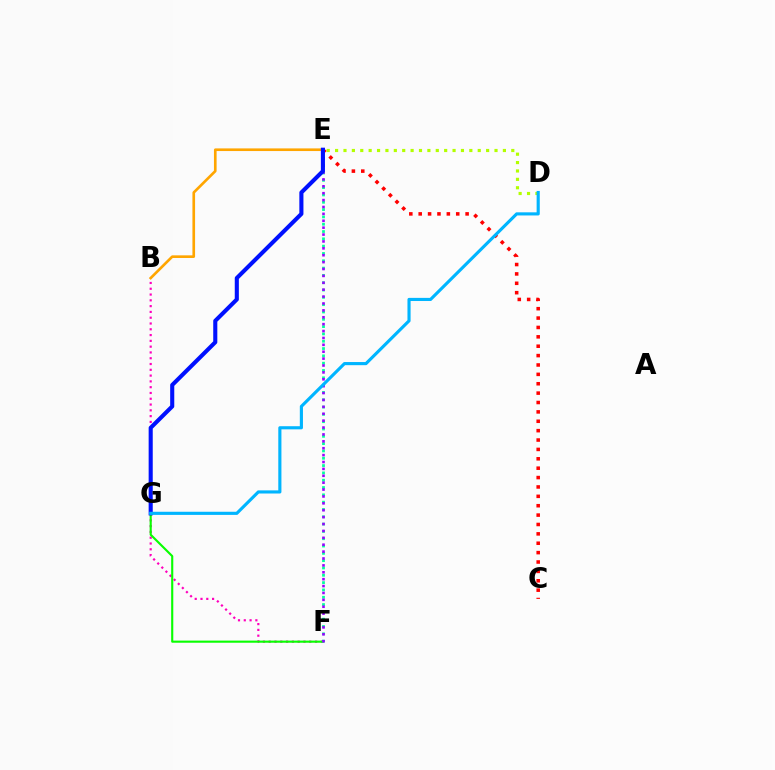{('B', 'F'): [{'color': '#ff00bd', 'line_style': 'dotted', 'thickness': 1.57}], ('F', 'G'): [{'color': '#08ff00', 'line_style': 'solid', 'thickness': 1.53}], ('E', 'F'): [{'color': '#00ff9d', 'line_style': 'dotted', 'thickness': 1.99}, {'color': '#9b00ff', 'line_style': 'dotted', 'thickness': 1.87}], ('D', 'E'): [{'color': '#b3ff00', 'line_style': 'dotted', 'thickness': 2.28}], ('C', 'E'): [{'color': '#ff0000', 'line_style': 'dotted', 'thickness': 2.55}], ('B', 'E'): [{'color': '#ffa500', 'line_style': 'solid', 'thickness': 1.9}], ('E', 'G'): [{'color': '#0010ff', 'line_style': 'solid', 'thickness': 2.94}], ('D', 'G'): [{'color': '#00b5ff', 'line_style': 'solid', 'thickness': 2.26}]}